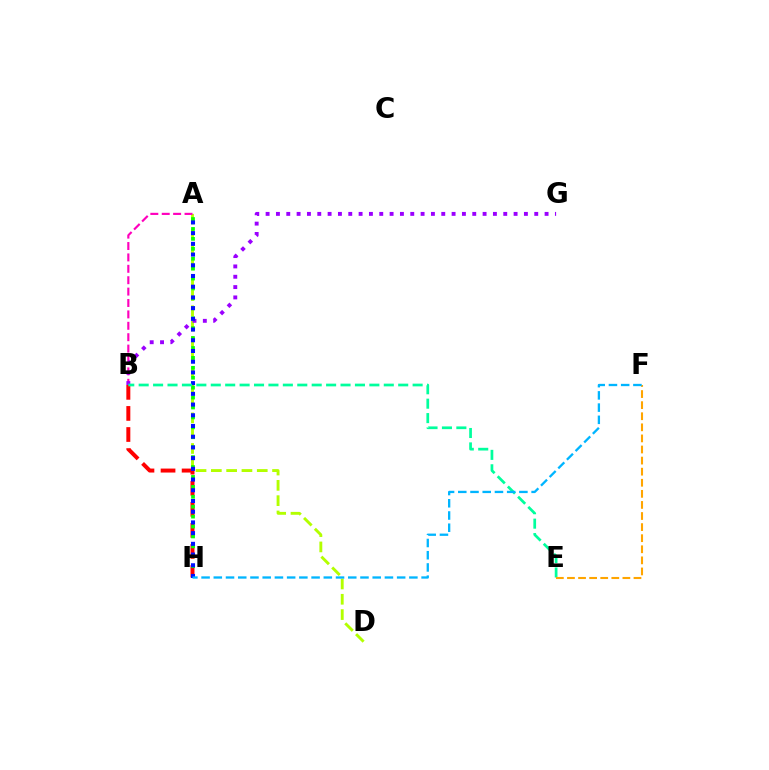{('A', 'D'): [{'color': '#b3ff00', 'line_style': 'dashed', 'thickness': 2.08}], ('A', 'B'): [{'color': '#ff00bd', 'line_style': 'dashed', 'thickness': 1.55}], ('B', 'H'): [{'color': '#ff0000', 'line_style': 'dashed', 'thickness': 2.86}], ('B', 'G'): [{'color': '#9b00ff', 'line_style': 'dotted', 'thickness': 2.81}], ('A', 'H'): [{'color': '#08ff00', 'line_style': 'dotted', 'thickness': 2.7}, {'color': '#0010ff', 'line_style': 'dotted', 'thickness': 2.91}], ('B', 'E'): [{'color': '#00ff9d', 'line_style': 'dashed', 'thickness': 1.96}], ('E', 'F'): [{'color': '#ffa500', 'line_style': 'dashed', 'thickness': 1.51}], ('F', 'H'): [{'color': '#00b5ff', 'line_style': 'dashed', 'thickness': 1.66}]}